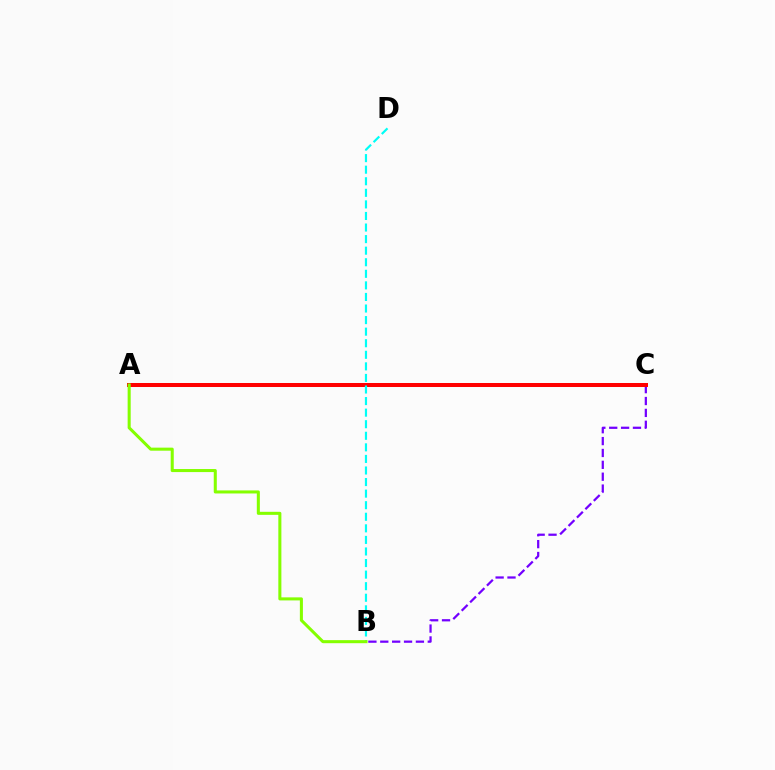{('B', 'C'): [{'color': '#7200ff', 'line_style': 'dashed', 'thickness': 1.61}], ('A', 'C'): [{'color': '#ff0000', 'line_style': 'solid', 'thickness': 2.88}], ('B', 'D'): [{'color': '#00fff6', 'line_style': 'dashed', 'thickness': 1.57}], ('A', 'B'): [{'color': '#84ff00', 'line_style': 'solid', 'thickness': 2.19}]}